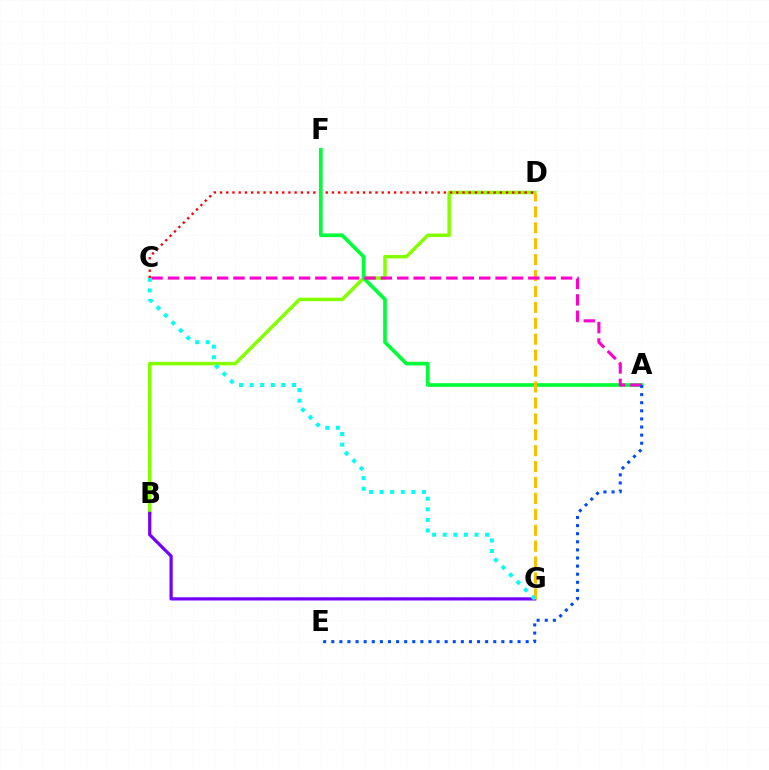{('B', 'D'): [{'color': '#84ff00', 'line_style': 'solid', 'thickness': 2.53}], ('C', 'D'): [{'color': '#ff0000', 'line_style': 'dotted', 'thickness': 1.69}], ('B', 'G'): [{'color': '#7200ff', 'line_style': 'solid', 'thickness': 2.31}], ('A', 'F'): [{'color': '#00ff39', 'line_style': 'solid', 'thickness': 2.65}], ('D', 'G'): [{'color': '#ffbd00', 'line_style': 'dashed', 'thickness': 2.16}], ('A', 'C'): [{'color': '#ff00cf', 'line_style': 'dashed', 'thickness': 2.23}], ('C', 'G'): [{'color': '#00fff6', 'line_style': 'dotted', 'thickness': 2.88}], ('A', 'E'): [{'color': '#004bff', 'line_style': 'dotted', 'thickness': 2.2}]}